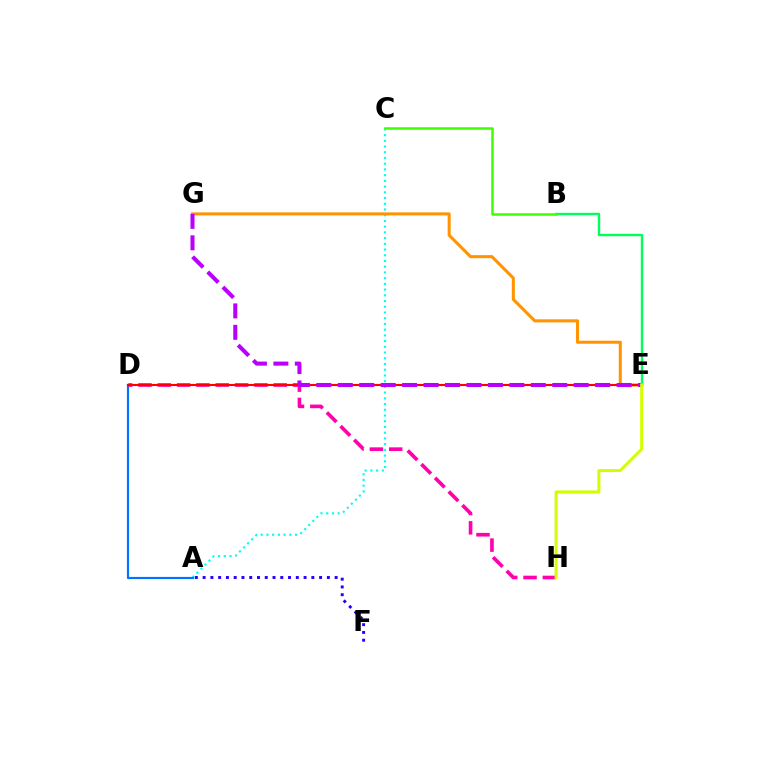{('A', 'C'): [{'color': '#00fff6', 'line_style': 'dotted', 'thickness': 1.55}], ('A', 'D'): [{'color': '#0074ff', 'line_style': 'solid', 'thickness': 1.57}], ('D', 'H'): [{'color': '#ff00ac', 'line_style': 'dashed', 'thickness': 2.62}], ('A', 'F'): [{'color': '#2500ff', 'line_style': 'dotted', 'thickness': 2.11}], ('E', 'G'): [{'color': '#ff9400', 'line_style': 'solid', 'thickness': 2.19}, {'color': '#b900ff', 'line_style': 'dashed', 'thickness': 2.91}], ('D', 'E'): [{'color': '#ff0000', 'line_style': 'solid', 'thickness': 1.53}], ('B', 'E'): [{'color': '#00ff5c', 'line_style': 'solid', 'thickness': 1.73}], ('B', 'C'): [{'color': '#3dff00', 'line_style': 'solid', 'thickness': 1.81}], ('E', 'H'): [{'color': '#d1ff00', 'line_style': 'solid', 'thickness': 2.17}]}